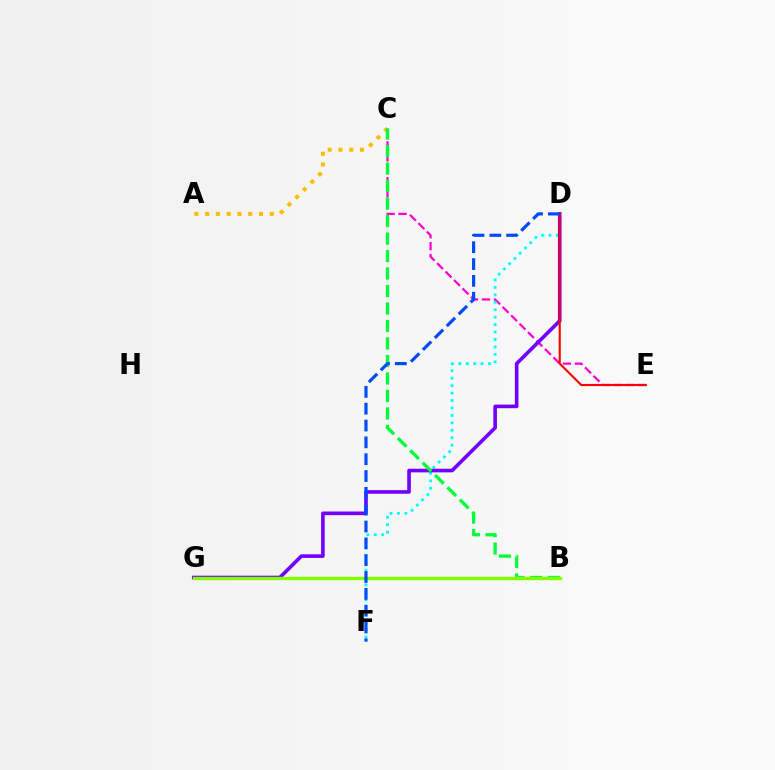{('C', 'E'): [{'color': '#ff00cf', 'line_style': 'dashed', 'thickness': 1.62}], ('A', 'C'): [{'color': '#ffbd00', 'line_style': 'dotted', 'thickness': 2.93}], ('D', 'F'): [{'color': '#00fff6', 'line_style': 'dotted', 'thickness': 2.02}, {'color': '#004bff', 'line_style': 'dashed', 'thickness': 2.29}], ('D', 'G'): [{'color': '#7200ff', 'line_style': 'solid', 'thickness': 2.61}], ('B', 'C'): [{'color': '#00ff39', 'line_style': 'dashed', 'thickness': 2.38}], ('D', 'E'): [{'color': '#ff0000', 'line_style': 'solid', 'thickness': 1.52}], ('B', 'G'): [{'color': '#84ff00', 'line_style': 'solid', 'thickness': 2.42}]}